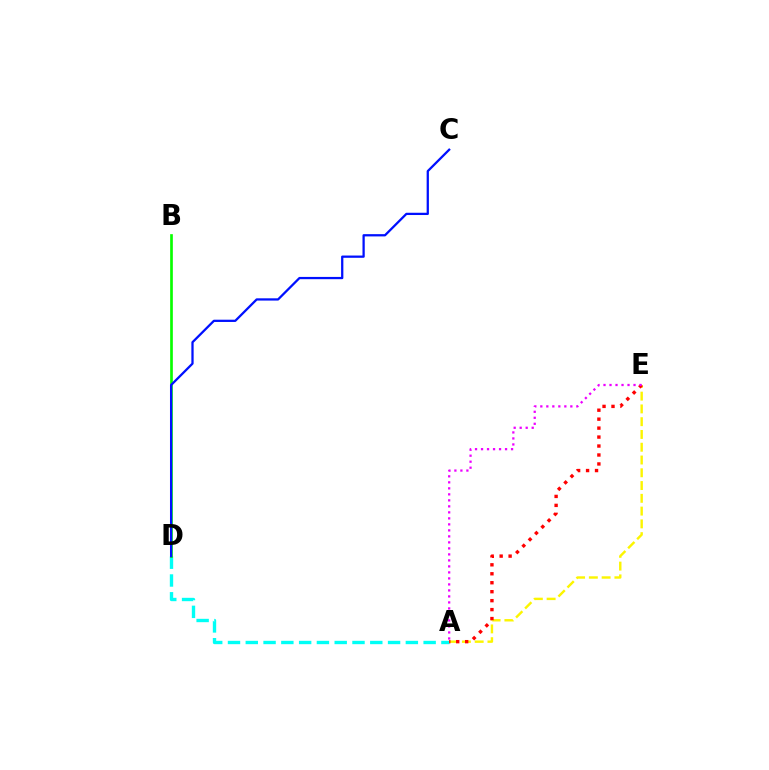{('A', 'D'): [{'color': '#00fff6', 'line_style': 'dashed', 'thickness': 2.42}], ('B', 'D'): [{'color': '#08ff00', 'line_style': 'solid', 'thickness': 1.93}], ('C', 'D'): [{'color': '#0010ff', 'line_style': 'solid', 'thickness': 1.63}], ('A', 'E'): [{'color': '#fcf500', 'line_style': 'dashed', 'thickness': 1.74}, {'color': '#ff0000', 'line_style': 'dotted', 'thickness': 2.43}, {'color': '#ee00ff', 'line_style': 'dotted', 'thickness': 1.63}]}